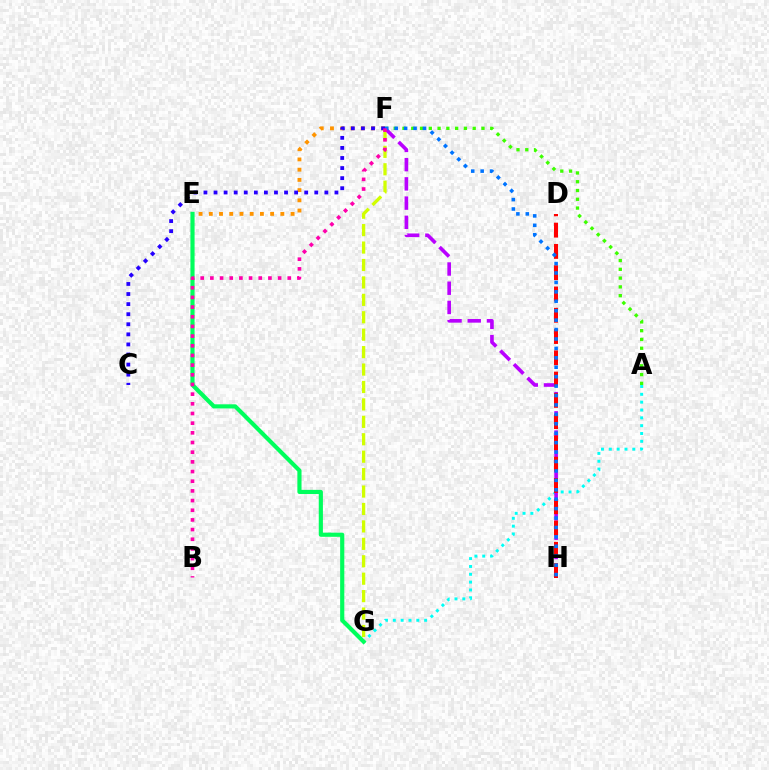{('E', 'F'): [{'color': '#ff9400', 'line_style': 'dotted', 'thickness': 2.78}], ('A', 'G'): [{'color': '#00fff6', 'line_style': 'dotted', 'thickness': 2.13}], ('F', 'G'): [{'color': '#d1ff00', 'line_style': 'dashed', 'thickness': 2.37}], ('F', 'H'): [{'color': '#b900ff', 'line_style': 'dashed', 'thickness': 2.61}, {'color': '#0074ff', 'line_style': 'dotted', 'thickness': 2.56}], ('E', 'G'): [{'color': '#00ff5c', 'line_style': 'solid', 'thickness': 2.99}], ('A', 'F'): [{'color': '#3dff00', 'line_style': 'dotted', 'thickness': 2.38}], ('D', 'H'): [{'color': '#ff0000', 'line_style': 'dashed', 'thickness': 2.89}], ('C', 'F'): [{'color': '#2500ff', 'line_style': 'dotted', 'thickness': 2.74}], ('B', 'F'): [{'color': '#ff00ac', 'line_style': 'dotted', 'thickness': 2.63}]}